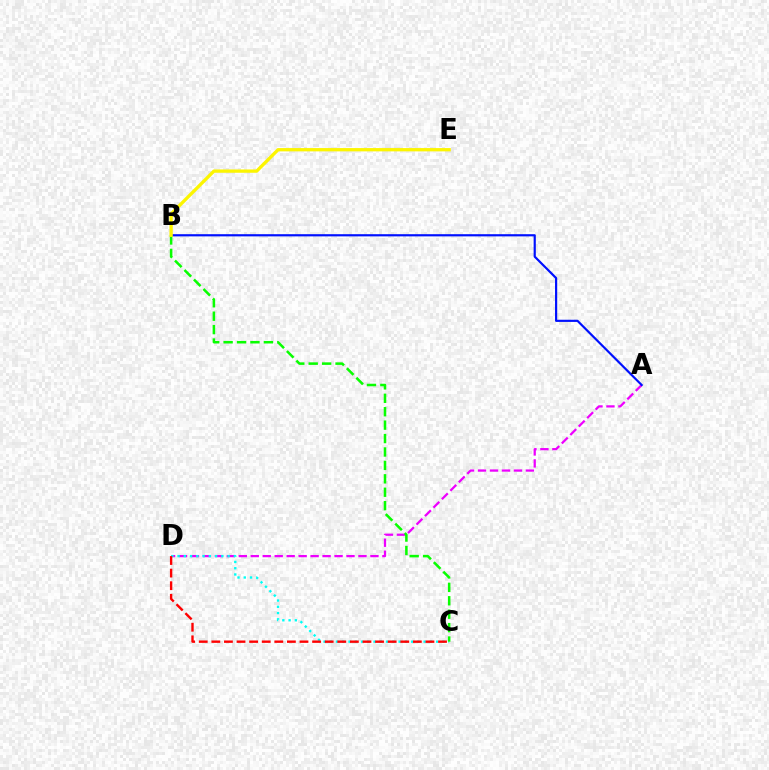{('A', 'D'): [{'color': '#ee00ff', 'line_style': 'dashed', 'thickness': 1.63}], ('C', 'D'): [{'color': '#00fff6', 'line_style': 'dotted', 'thickness': 1.7}, {'color': '#ff0000', 'line_style': 'dashed', 'thickness': 1.71}], ('A', 'B'): [{'color': '#0010ff', 'line_style': 'solid', 'thickness': 1.57}], ('B', 'C'): [{'color': '#08ff00', 'line_style': 'dashed', 'thickness': 1.82}], ('B', 'E'): [{'color': '#fcf500', 'line_style': 'solid', 'thickness': 2.38}]}